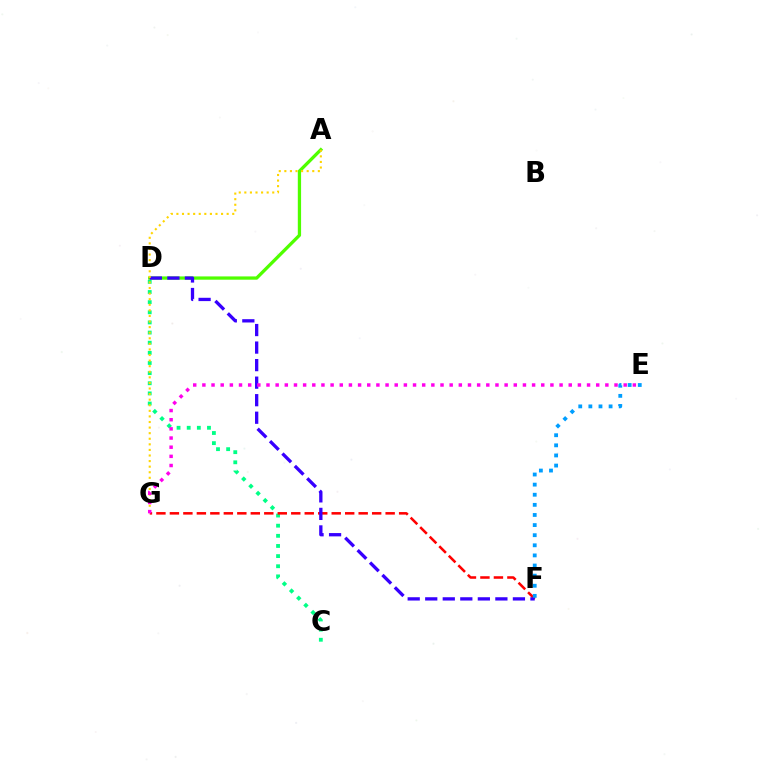{('A', 'D'): [{'color': '#4fff00', 'line_style': 'solid', 'thickness': 2.36}], ('C', 'D'): [{'color': '#00ff86', 'line_style': 'dotted', 'thickness': 2.75}], ('F', 'G'): [{'color': '#ff0000', 'line_style': 'dashed', 'thickness': 1.83}], ('D', 'F'): [{'color': '#3700ff', 'line_style': 'dashed', 'thickness': 2.38}], ('A', 'G'): [{'color': '#ffd500', 'line_style': 'dotted', 'thickness': 1.52}], ('E', 'G'): [{'color': '#ff00ed', 'line_style': 'dotted', 'thickness': 2.49}], ('E', 'F'): [{'color': '#009eff', 'line_style': 'dotted', 'thickness': 2.75}]}